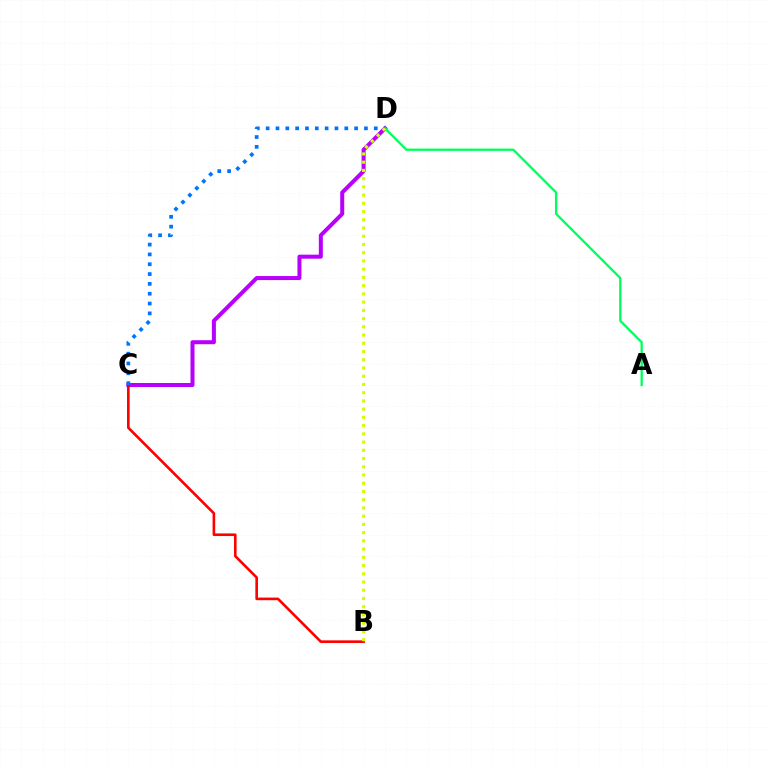{('C', 'D'): [{'color': '#b900ff', 'line_style': 'solid', 'thickness': 2.89}, {'color': '#0074ff', 'line_style': 'dotted', 'thickness': 2.67}], ('B', 'C'): [{'color': '#ff0000', 'line_style': 'solid', 'thickness': 1.89}], ('A', 'D'): [{'color': '#00ff5c', 'line_style': 'solid', 'thickness': 1.66}], ('B', 'D'): [{'color': '#d1ff00', 'line_style': 'dotted', 'thickness': 2.24}]}